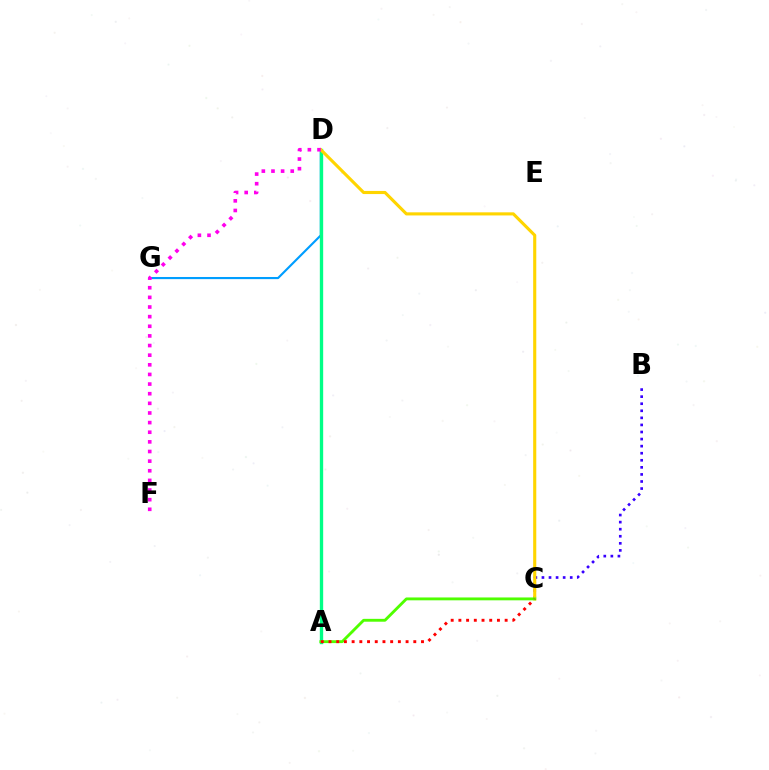{('D', 'G'): [{'color': '#009eff', 'line_style': 'solid', 'thickness': 1.54}], ('B', 'C'): [{'color': '#3700ff', 'line_style': 'dotted', 'thickness': 1.92}], ('A', 'D'): [{'color': '#00ff86', 'line_style': 'solid', 'thickness': 2.41}], ('C', 'D'): [{'color': '#ffd500', 'line_style': 'solid', 'thickness': 2.24}], ('A', 'C'): [{'color': '#4fff00', 'line_style': 'solid', 'thickness': 2.06}, {'color': '#ff0000', 'line_style': 'dotted', 'thickness': 2.09}], ('D', 'F'): [{'color': '#ff00ed', 'line_style': 'dotted', 'thickness': 2.62}]}